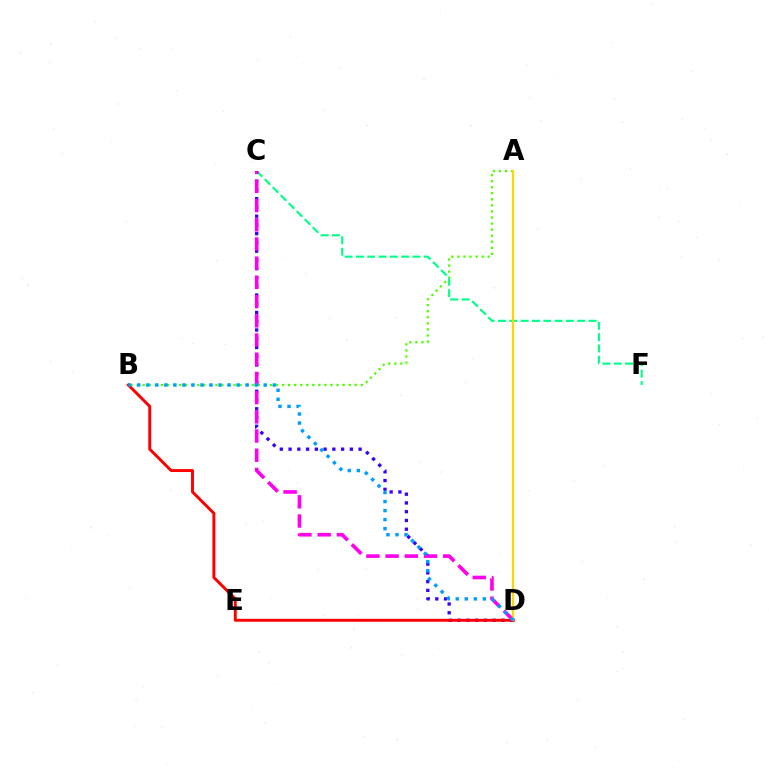{('A', 'B'): [{'color': '#4fff00', 'line_style': 'dotted', 'thickness': 1.65}], ('C', 'F'): [{'color': '#00ff86', 'line_style': 'dashed', 'thickness': 1.54}], ('C', 'D'): [{'color': '#3700ff', 'line_style': 'dotted', 'thickness': 2.38}, {'color': '#ff00ed', 'line_style': 'dashed', 'thickness': 2.61}], ('B', 'D'): [{'color': '#ff0000', 'line_style': 'solid', 'thickness': 2.11}, {'color': '#009eff', 'line_style': 'dotted', 'thickness': 2.45}], ('A', 'D'): [{'color': '#ffd500', 'line_style': 'solid', 'thickness': 1.58}]}